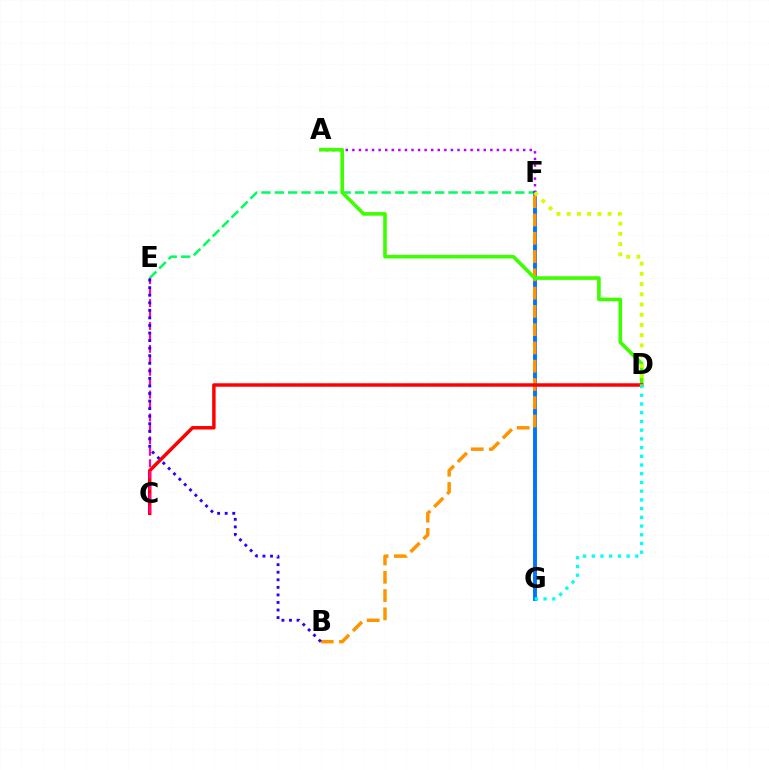{('E', 'F'): [{'color': '#00ff5c', 'line_style': 'dashed', 'thickness': 1.82}], ('F', 'G'): [{'color': '#0074ff', 'line_style': 'solid', 'thickness': 2.81}], ('A', 'F'): [{'color': '#b900ff', 'line_style': 'dotted', 'thickness': 1.79}], ('B', 'F'): [{'color': '#ff9400', 'line_style': 'dashed', 'thickness': 2.48}], ('A', 'D'): [{'color': '#3dff00', 'line_style': 'solid', 'thickness': 2.6}], ('C', 'D'): [{'color': '#ff0000', 'line_style': 'solid', 'thickness': 2.49}], ('D', 'F'): [{'color': '#d1ff00', 'line_style': 'dotted', 'thickness': 2.78}], ('D', 'G'): [{'color': '#00fff6', 'line_style': 'dotted', 'thickness': 2.37}], ('C', 'E'): [{'color': '#ff00ac', 'line_style': 'dashed', 'thickness': 1.55}], ('B', 'E'): [{'color': '#2500ff', 'line_style': 'dotted', 'thickness': 2.05}]}